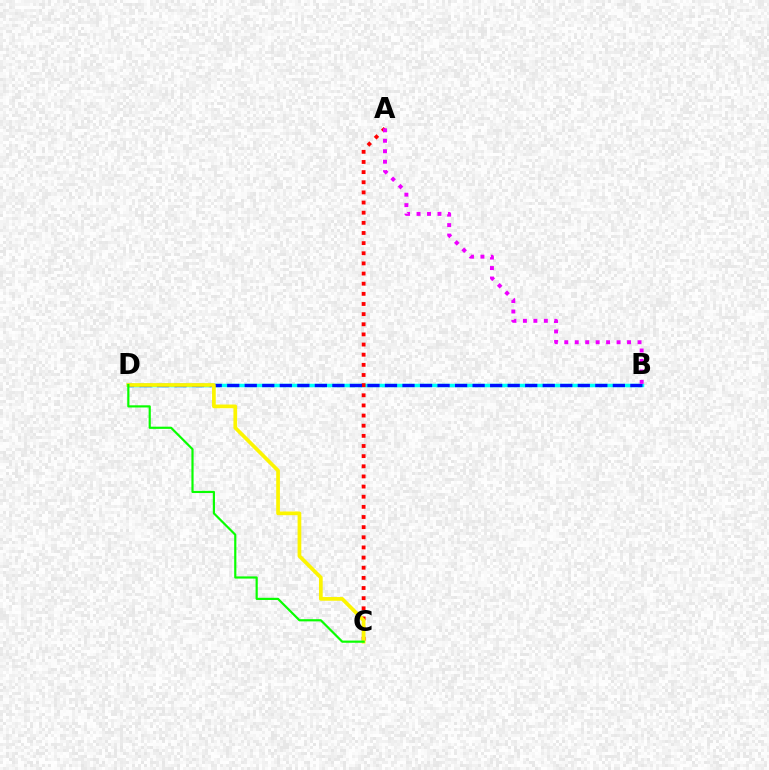{('B', 'D'): [{'color': '#00fff6', 'line_style': 'solid', 'thickness': 2.51}, {'color': '#0010ff', 'line_style': 'dashed', 'thickness': 2.38}], ('A', 'C'): [{'color': '#ff0000', 'line_style': 'dotted', 'thickness': 2.76}], ('C', 'D'): [{'color': '#fcf500', 'line_style': 'solid', 'thickness': 2.67}, {'color': '#08ff00', 'line_style': 'solid', 'thickness': 1.57}], ('A', 'B'): [{'color': '#ee00ff', 'line_style': 'dotted', 'thickness': 2.84}]}